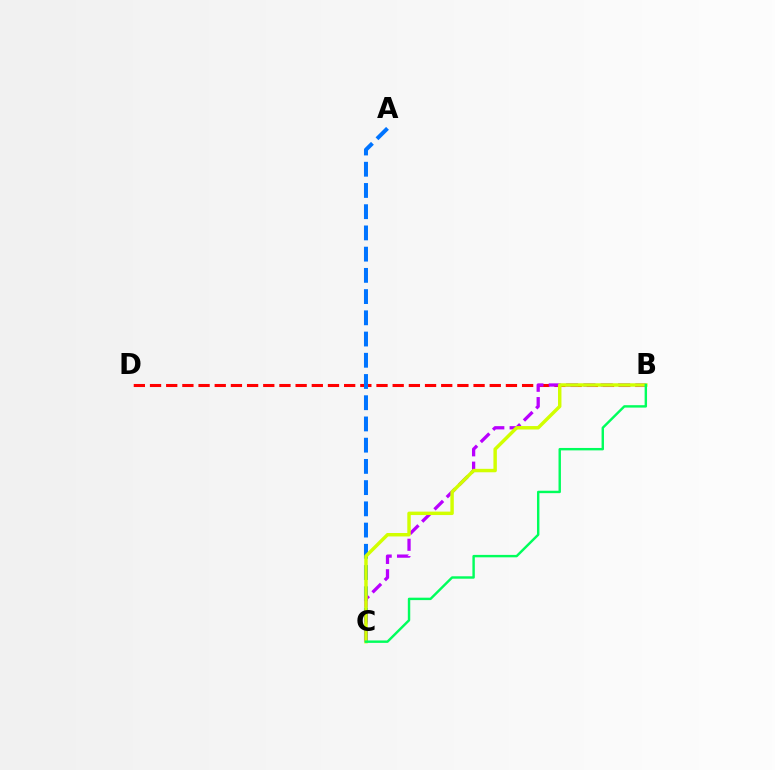{('B', 'D'): [{'color': '#ff0000', 'line_style': 'dashed', 'thickness': 2.2}], ('A', 'C'): [{'color': '#0074ff', 'line_style': 'dashed', 'thickness': 2.88}], ('B', 'C'): [{'color': '#b900ff', 'line_style': 'dashed', 'thickness': 2.35}, {'color': '#d1ff00', 'line_style': 'solid', 'thickness': 2.48}, {'color': '#00ff5c', 'line_style': 'solid', 'thickness': 1.74}]}